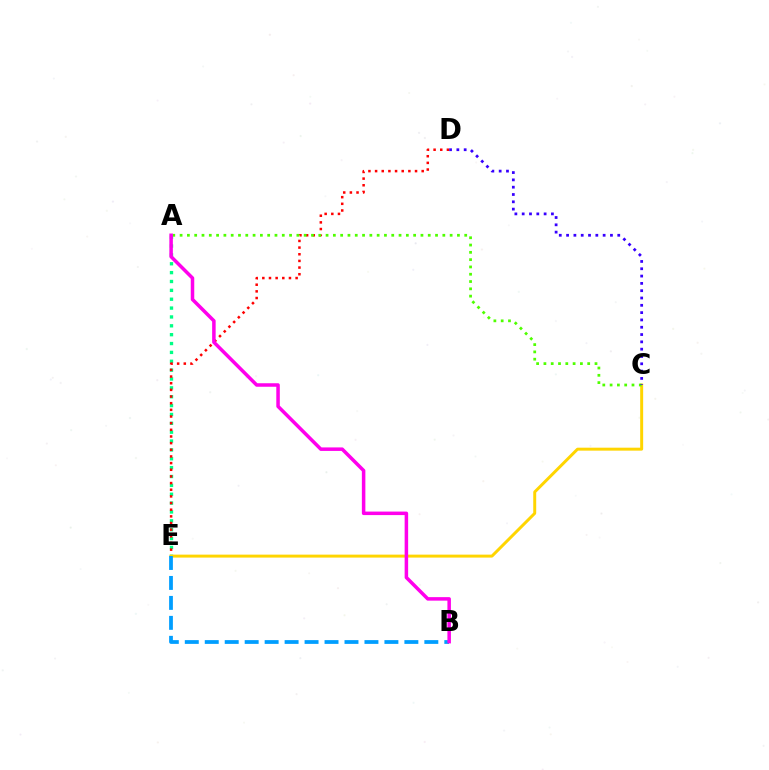{('A', 'E'): [{'color': '#00ff86', 'line_style': 'dotted', 'thickness': 2.41}], ('D', 'E'): [{'color': '#ff0000', 'line_style': 'dotted', 'thickness': 1.81}], ('C', 'E'): [{'color': '#ffd500', 'line_style': 'solid', 'thickness': 2.13}], ('A', 'C'): [{'color': '#4fff00', 'line_style': 'dotted', 'thickness': 1.98}], ('B', 'E'): [{'color': '#009eff', 'line_style': 'dashed', 'thickness': 2.71}], ('C', 'D'): [{'color': '#3700ff', 'line_style': 'dotted', 'thickness': 1.99}], ('A', 'B'): [{'color': '#ff00ed', 'line_style': 'solid', 'thickness': 2.53}]}